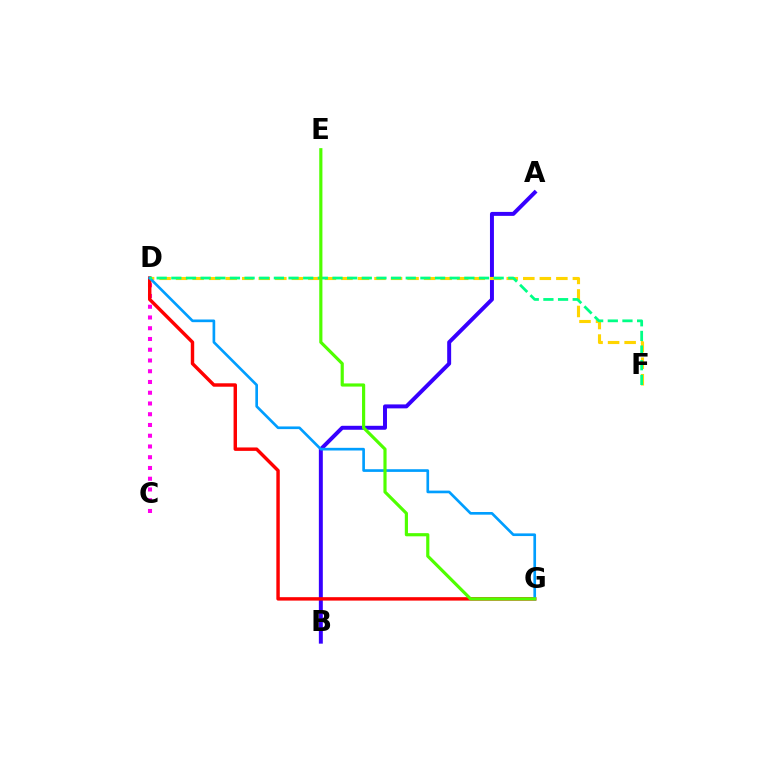{('A', 'B'): [{'color': '#3700ff', 'line_style': 'solid', 'thickness': 2.85}], ('D', 'F'): [{'color': '#ffd500', 'line_style': 'dashed', 'thickness': 2.25}, {'color': '#00ff86', 'line_style': 'dashed', 'thickness': 1.99}], ('C', 'D'): [{'color': '#ff00ed', 'line_style': 'dotted', 'thickness': 2.92}], ('D', 'G'): [{'color': '#ff0000', 'line_style': 'solid', 'thickness': 2.47}, {'color': '#009eff', 'line_style': 'solid', 'thickness': 1.92}], ('E', 'G'): [{'color': '#4fff00', 'line_style': 'solid', 'thickness': 2.28}]}